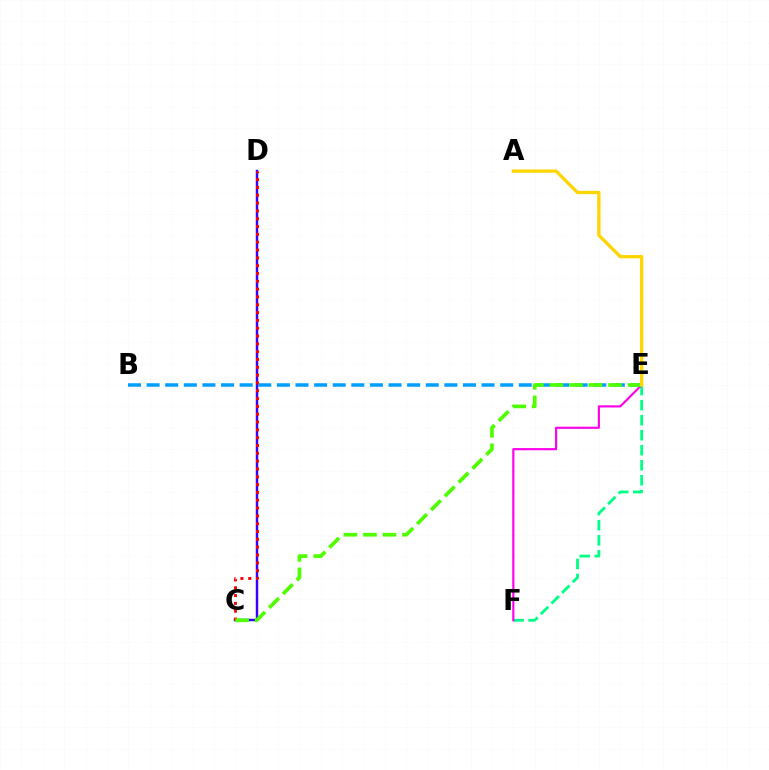{('E', 'F'): [{'color': '#00ff86', 'line_style': 'dashed', 'thickness': 2.04}, {'color': '#ff00ed', 'line_style': 'solid', 'thickness': 1.56}], ('C', 'D'): [{'color': '#3700ff', 'line_style': 'solid', 'thickness': 1.76}, {'color': '#ff0000', 'line_style': 'dotted', 'thickness': 2.12}], ('B', 'E'): [{'color': '#009eff', 'line_style': 'dashed', 'thickness': 2.53}], ('C', 'E'): [{'color': '#4fff00', 'line_style': 'dashed', 'thickness': 2.65}], ('A', 'E'): [{'color': '#ffd500', 'line_style': 'solid', 'thickness': 2.36}]}